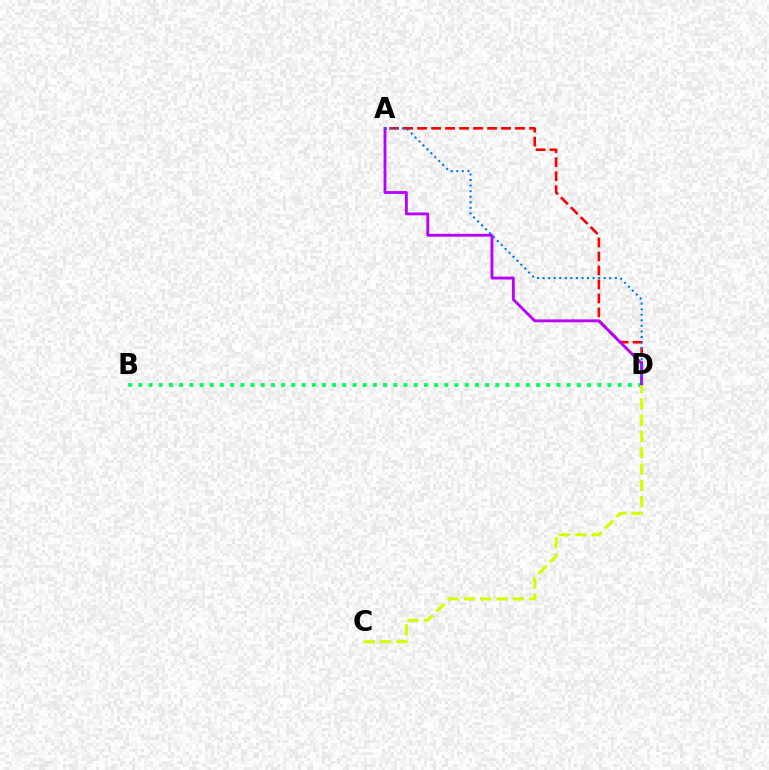{('B', 'D'): [{'color': '#00ff5c', 'line_style': 'dotted', 'thickness': 2.77}], ('A', 'D'): [{'color': '#ff0000', 'line_style': 'dashed', 'thickness': 1.9}, {'color': '#b900ff', 'line_style': 'solid', 'thickness': 2.05}, {'color': '#0074ff', 'line_style': 'dotted', 'thickness': 1.51}], ('C', 'D'): [{'color': '#d1ff00', 'line_style': 'dashed', 'thickness': 2.21}]}